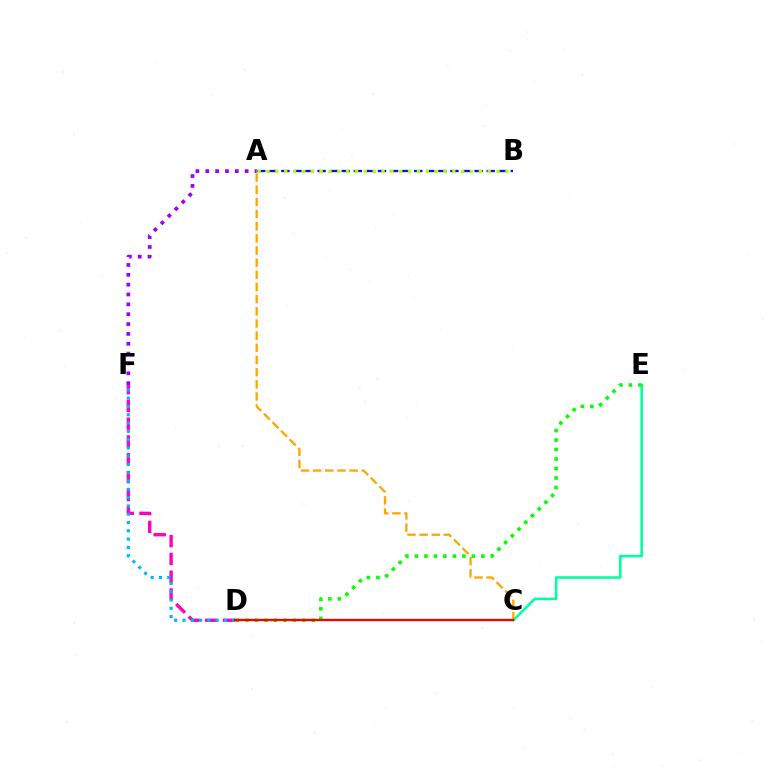{('A', 'F'): [{'color': '#9b00ff', 'line_style': 'dotted', 'thickness': 2.68}], ('D', 'F'): [{'color': '#ff00bd', 'line_style': 'dashed', 'thickness': 2.42}, {'color': '#00b5ff', 'line_style': 'dotted', 'thickness': 2.25}], ('A', 'B'): [{'color': '#0010ff', 'line_style': 'dashed', 'thickness': 1.64}, {'color': '#b3ff00', 'line_style': 'dotted', 'thickness': 2.4}], ('A', 'C'): [{'color': '#ffa500', 'line_style': 'dashed', 'thickness': 1.65}], ('C', 'E'): [{'color': '#00ff9d', 'line_style': 'solid', 'thickness': 1.83}], ('D', 'E'): [{'color': '#08ff00', 'line_style': 'dotted', 'thickness': 2.58}], ('C', 'D'): [{'color': '#ff0000', 'line_style': 'solid', 'thickness': 1.66}]}